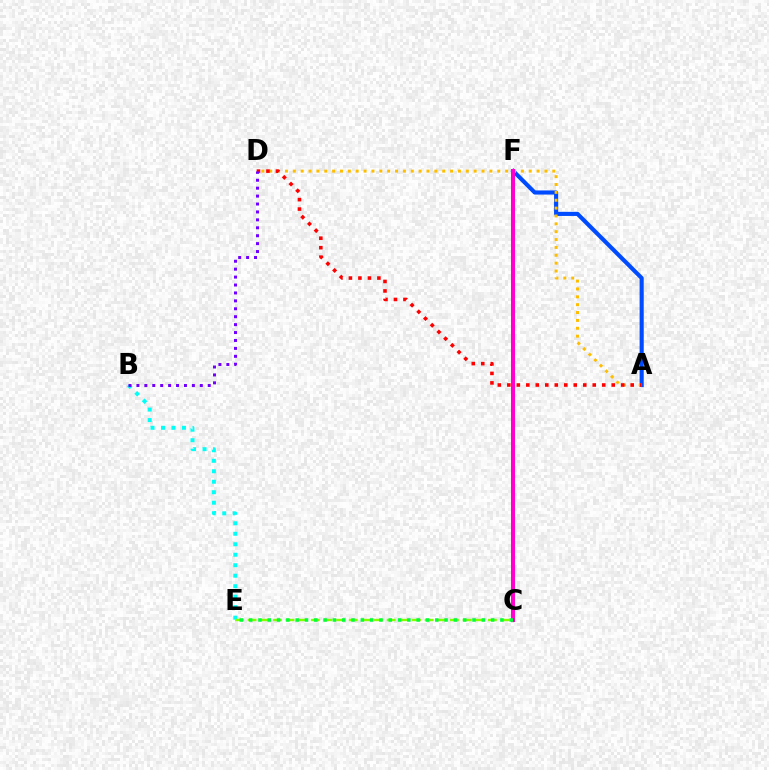{('B', 'E'): [{'color': '#00fff6', 'line_style': 'dotted', 'thickness': 2.85}], ('A', 'F'): [{'color': '#004bff', 'line_style': 'solid', 'thickness': 2.97}], ('C', 'E'): [{'color': '#84ff00', 'line_style': 'dashed', 'thickness': 1.72}, {'color': '#00ff39', 'line_style': 'dotted', 'thickness': 2.53}], ('A', 'D'): [{'color': '#ffbd00', 'line_style': 'dotted', 'thickness': 2.14}, {'color': '#ff0000', 'line_style': 'dotted', 'thickness': 2.58}], ('C', 'F'): [{'color': '#ff00cf', 'line_style': 'solid', 'thickness': 2.9}], ('B', 'D'): [{'color': '#7200ff', 'line_style': 'dotted', 'thickness': 2.15}]}